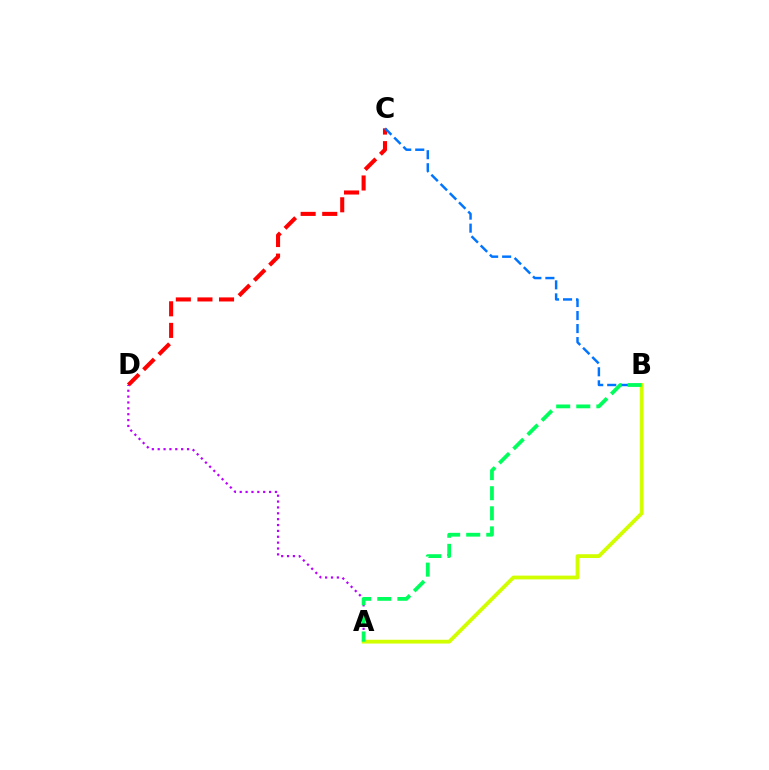{('C', 'D'): [{'color': '#ff0000', 'line_style': 'dashed', 'thickness': 2.93}], ('A', 'D'): [{'color': '#b900ff', 'line_style': 'dotted', 'thickness': 1.59}], ('B', 'C'): [{'color': '#0074ff', 'line_style': 'dashed', 'thickness': 1.77}], ('A', 'B'): [{'color': '#d1ff00', 'line_style': 'solid', 'thickness': 2.73}, {'color': '#00ff5c', 'line_style': 'dashed', 'thickness': 2.73}]}